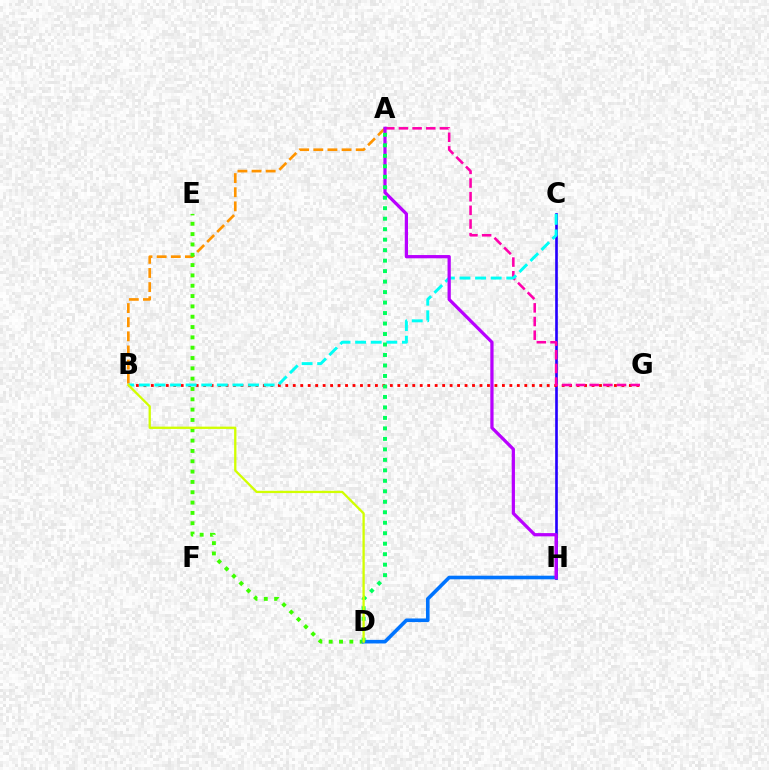{('C', 'H'): [{'color': '#2500ff', 'line_style': 'solid', 'thickness': 1.91}], ('B', 'G'): [{'color': '#ff0000', 'line_style': 'dotted', 'thickness': 2.03}], ('A', 'B'): [{'color': '#ff9400', 'line_style': 'dashed', 'thickness': 1.92}], ('D', 'E'): [{'color': '#3dff00', 'line_style': 'dotted', 'thickness': 2.81}], ('A', 'G'): [{'color': '#ff00ac', 'line_style': 'dashed', 'thickness': 1.86}], ('B', 'C'): [{'color': '#00fff6', 'line_style': 'dashed', 'thickness': 2.12}], ('D', 'H'): [{'color': '#0074ff', 'line_style': 'solid', 'thickness': 2.6}], ('A', 'H'): [{'color': '#b900ff', 'line_style': 'solid', 'thickness': 2.34}], ('A', 'D'): [{'color': '#00ff5c', 'line_style': 'dotted', 'thickness': 2.85}], ('B', 'D'): [{'color': '#d1ff00', 'line_style': 'solid', 'thickness': 1.65}]}